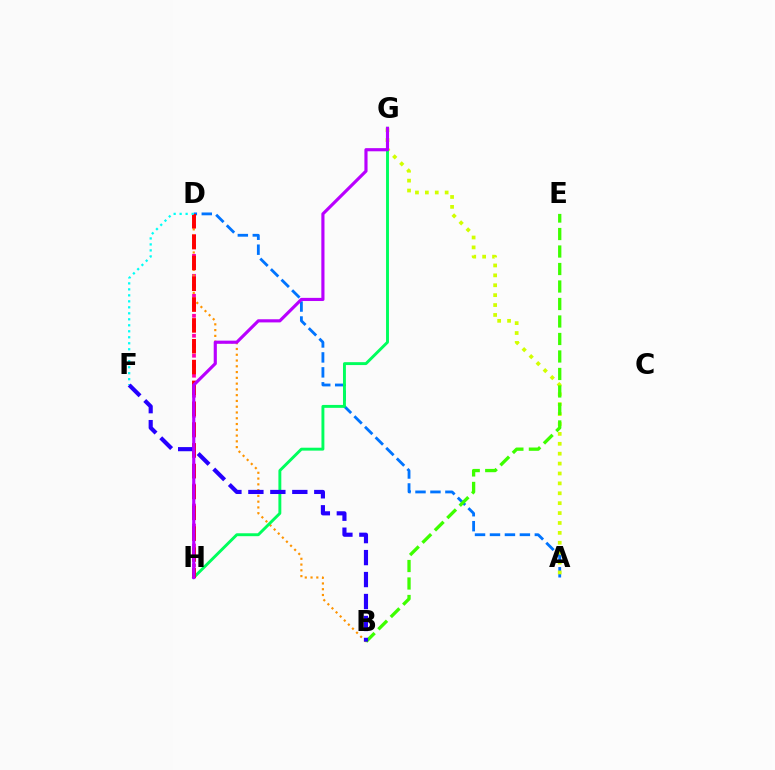{('D', 'H'): [{'color': '#ff00ac', 'line_style': 'dotted', 'thickness': 2.71}, {'color': '#ff0000', 'line_style': 'dashed', 'thickness': 2.83}], ('B', 'D'): [{'color': '#ff9400', 'line_style': 'dotted', 'thickness': 1.57}], ('A', 'D'): [{'color': '#0074ff', 'line_style': 'dashed', 'thickness': 2.03}], ('A', 'G'): [{'color': '#d1ff00', 'line_style': 'dotted', 'thickness': 2.69}], ('B', 'E'): [{'color': '#3dff00', 'line_style': 'dashed', 'thickness': 2.38}], ('G', 'H'): [{'color': '#00ff5c', 'line_style': 'solid', 'thickness': 2.1}, {'color': '#b900ff', 'line_style': 'solid', 'thickness': 2.26}], ('D', 'F'): [{'color': '#00fff6', 'line_style': 'dotted', 'thickness': 1.63}], ('B', 'F'): [{'color': '#2500ff', 'line_style': 'dashed', 'thickness': 2.98}]}